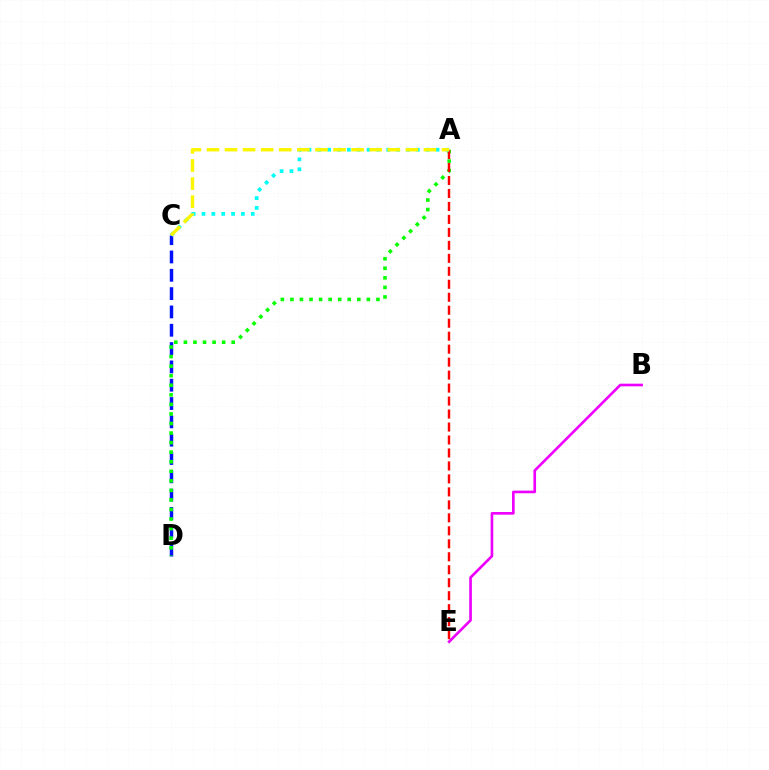{('C', 'D'): [{'color': '#0010ff', 'line_style': 'dashed', 'thickness': 2.49}], ('B', 'E'): [{'color': '#ee00ff', 'line_style': 'solid', 'thickness': 1.91}], ('A', 'D'): [{'color': '#08ff00', 'line_style': 'dotted', 'thickness': 2.6}], ('A', 'E'): [{'color': '#ff0000', 'line_style': 'dashed', 'thickness': 1.76}], ('A', 'C'): [{'color': '#00fff6', 'line_style': 'dotted', 'thickness': 2.68}, {'color': '#fcf500', 'line_style': 'dashed', 'thickness': 2.46}]}